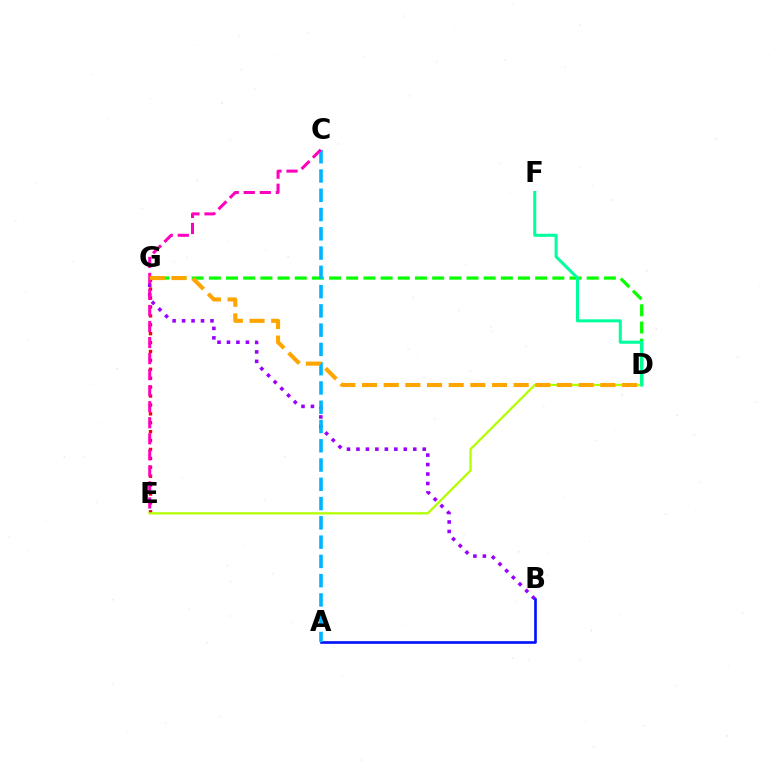{('D', 'G'): [{'color': '#08ff00', 'line_style': 'dashed', 'thickness': 2.33}, {'color': '#ffa500', 'line_style': 'dashed', 'thickness': 2.94}], ('B', 'G'): [{'color': '#9b00ff', 'line_style': 'dotted', 'thickness': 2.57}], ('E', 'G'): [{'color': '#ff0000', 'line_style': 'dotted', 'thickness': 2.42}], ('D', 'E'): [{'color': '#b3ff00', 'line_style': 'solid', 'thickness': 1.65}], ('A', 'B'): [{'color': '#0010ff', 'line_style': 'solid', 'thickness': 1.88}], ('A', 'C'): [{'color': '#00b5ff', 'line_style': 'dashed', 'thickness': 2.62}], ('C', 'E'): [{'color': '#ff00bd', 'line_style': 'dashed', 'thickness': 2.18}], ('D', 'F'): [{'color': '#00ff9d', 'line_style': 'solid', 'thickness': 2.19}]}